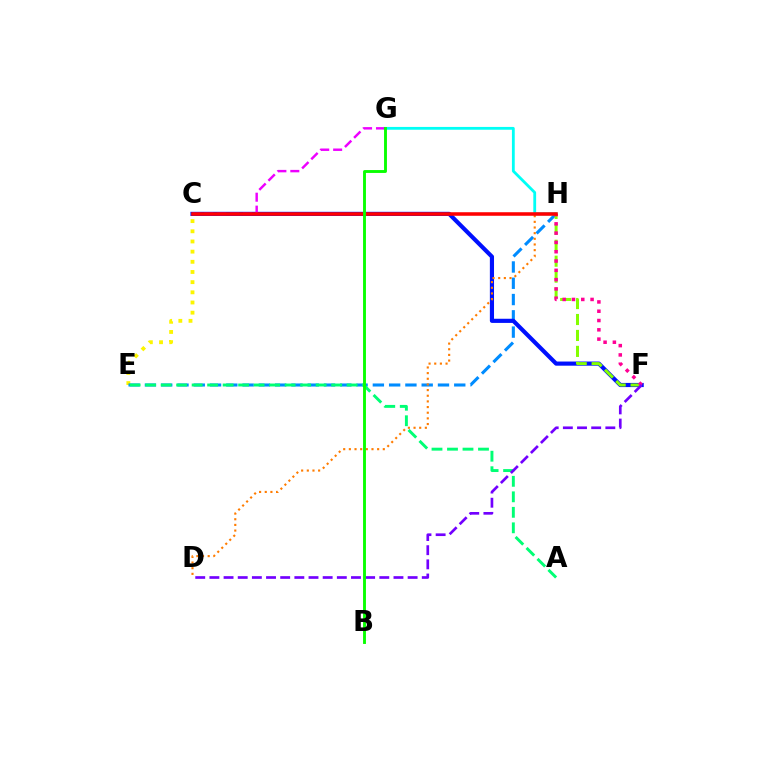{('C', 'E'): [{'color': '#fcf500', 'line_style': 'dotted', 'thickness': 2.76}], ('E', 'H'): [{'color': '#008cff', 'line_style': 'dashed', 'thickness': 2.21}], ('C', 'F'): [{'color': '#0010ff', 'line_style': 'solid', 'thickness': 2.99}], ('D', 'H'): [{'color': '#ff7c00', 'line_style': 'dotted', 'thickness': 1.54}], ('A', 'E'): [{'color': '#00ff74', 'line_style': 'dashed', 'thickness': 2.11}], ('G', 'H'): [{'color': '#00fff6', 'line_style': 'solid', 'thickness': 2.02}], ('F', 'H'): [{'color': '#84ff00', 'line_style': 'dashed', 'thickness': 2.17}, {'color': '#ff0094', 'line_style': 'dotted', 'thickness': 2.53}], ('C', 'G'): [{'color': '#ee00ff', 'line_style': 'dashed', 'thickness': 1.76}], ('D', 'F'): [{'color': '#7200ff', 'line_style': 'dashed', 'thickness': 1.92}], ('C', 'H'): [{'color': '#ff0000', 'line_style': 'solid', 'thickness': 2.55}], ('B', 'G'): [{'color': '#08ff00', 'line_style': 'solid', 'thickness': 2.07}]}